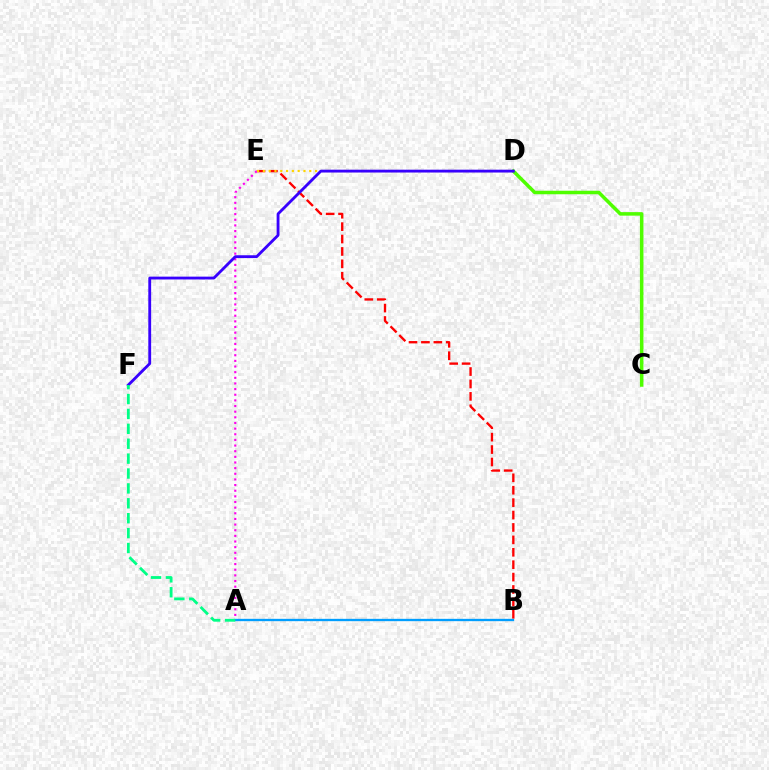{('B', 'E'): [{'color': '#ff0000', 'line_style': 'dashed', 'thickness': 1.69}], ('A', 'E'): [{'color': '#ff00ed', 'line_style': 'dotted', 'thickness': 1.53}], ('D', 'E'): [{'color': '#ffd500', 'line_style': 'dotted', 'thickness': 1.57}], ('A', 'B'): [{'color': '#009eff', 'line_style': 'solid', 'thickness': 1.67}], ('C', 'D'): [{'color': '#4fff00', 'line_style': 'solid', 'thickness': 2.53}], ('D', 'F'): [{'color': '#3700ff', 'line_style': 'solid', 'thickness': 2.04}], ('A', 'F'): [{'color': '#00ff86', 'line_style': 'dashed', 'thickness': 2.02}]}